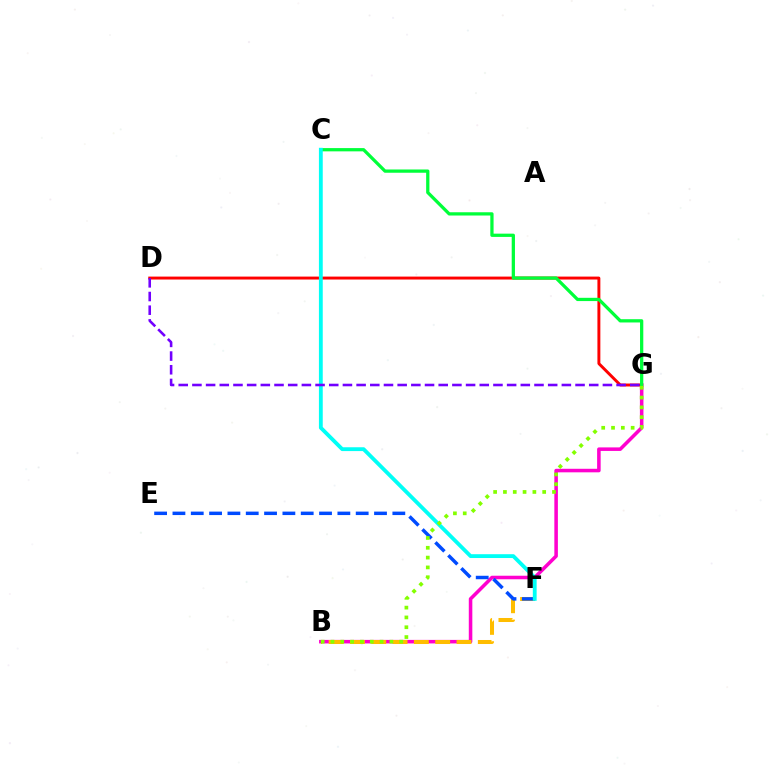{('B', 'G'): [{'color': '#ff00cf', 'line_style': 'solid', 'thickness': 2.55}, {'color': '#84ff00', 'line_style': 'dotted', 'thickness': 2.67}], ('B', 'F'): [{'color': '#ffbd00', 'line_style': 'dashed', 'thickness': 2.9}], ('E', 'F'): [{'color': '#004bff', 'line_style': 'dashed', 'thickness': 2.49}], ('D', 'G'): [{'color': '#ff0000', 'line_style': 'solid', 'thickness': 2.11}, {'color': '#7200ff', 'line_style': 'dashed', 'thickness': 1.86}], ('C', 'G'): [{'color': '#00ff39', 'line_style': 'solid', 'thickness': 2.35}], ('C', 'F'): [{'color': '#00fff6', 'line_style': 'solid', 'thickness': 2.76}]}